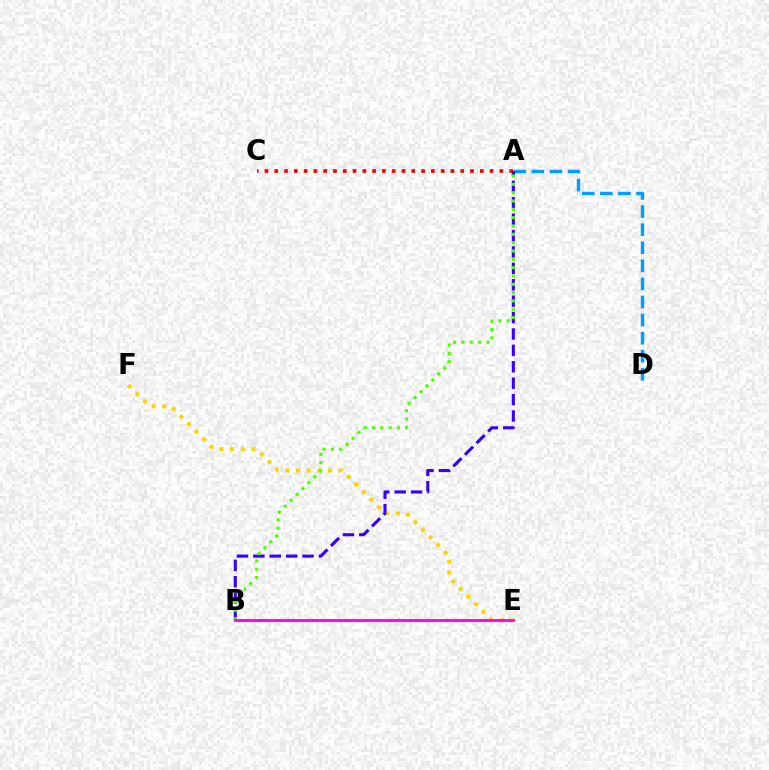{('A', 'D'): [{'color': '#009eff', 'line_style': 'dashed', 'thickness': 2.46}], ('A', 'C'): [{'color': '#ff0000', 'line_style': 'dotted', 'thickness': 2.66}], ('E', 'F'): [{'color': '#ffd500', 'line_style': 'dotted', 'thickness': 2.9}], ('A', 'B'): [{'color': '#3700ff', 'line_style': 'dashed', 'thickness': 2.23}, {'color': '#4fff00', 'line_style': 'dotted', 'thickness': 2.26}], ('B', 'E'): [{'color': '#00ff86', 'line_style': 'solid', 'thickness': 2.18}, {'color': '#ff00ed', 'line_style': 'solid', 'thickness': 1.93}]}